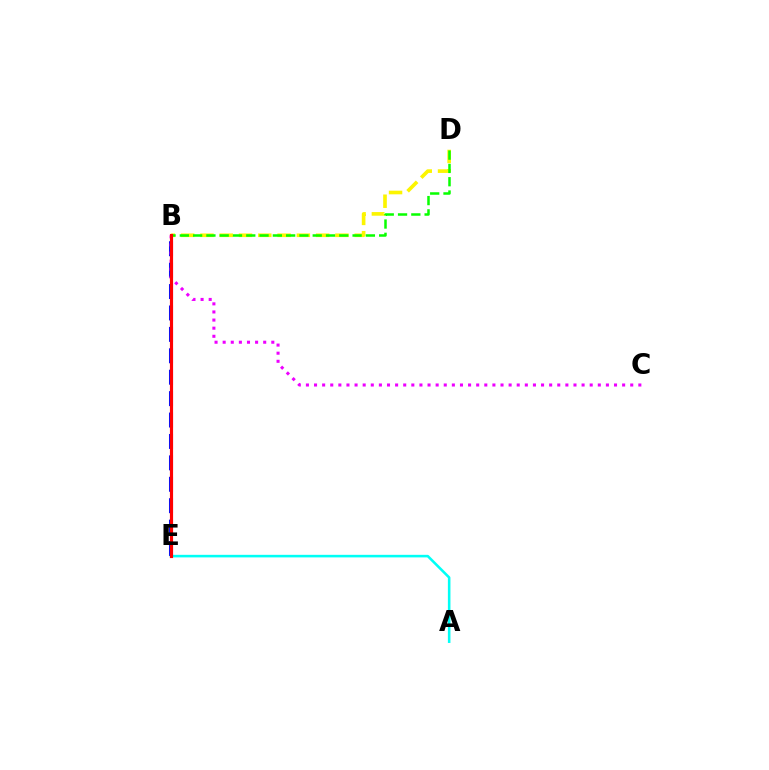{('B', 'E'): [{'color': '#0010ff', 'line_style': 'dashed', 'thickness': 2.91}, {'color': '#ff0000', 'line_style': 'solid', 'thickness': 2.27}], ('B', 'D'): [{'color': '#fcf500', 'line_style': 'dashed', 'thickness': 2.62}, {'color': '#08ff00', 'line_style': 'dashed', 'thickness': 1.81}], ('B', 'C'): [{'color': '#ee00ff', 'line_style': 'dotted', 'thickness': 2.2}], ('A', 'E'): [{'color': '#00fff6', 'line_style': 'solid', 'thickness': 1.85}]}